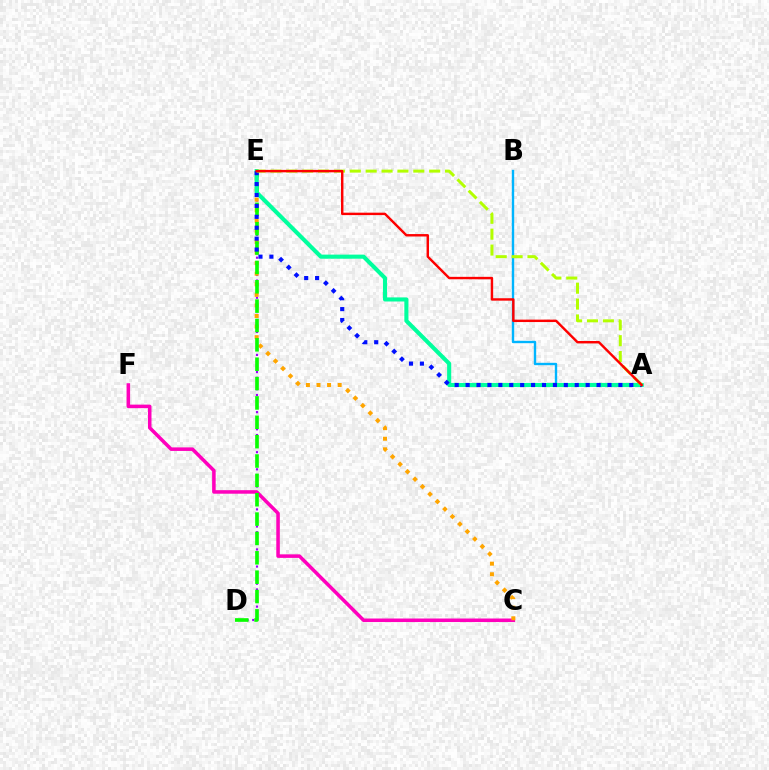{('D', 'E'): [{'color': '#9b00ff', 'line_style': 'dotted', 'thickness': 1.55}, {'color': '#08ff00', 'line_style': 'dashed', 'thickness': 2.63}], ('C', 'F'): [{'color': '#ff00bd', 'line_style': 'solid', 'thickness': 2.54}], ('A', 'B'): [{'color': '#00b5ff', 'line_style': 'solid', 'thickness': 1.71}], ('C', 'E'): [{'color': '#ffa500', 'line_style': 'dotted', 'thickness': 2.87}], ('A', 'E'): [{'color': '#00ff9d', 'line_style': 'solid', 'thickness': 2.95}, {'color': '#0010ff', 'line_style': 'dotted', 'thickness': 2.97}, {'color': '#b3ff00', 'line_style': 'dashed', 'thickness': 2.16}, {'color': '#ff0000', 'line_style': 'solid', 'thickness': 1.75}]}